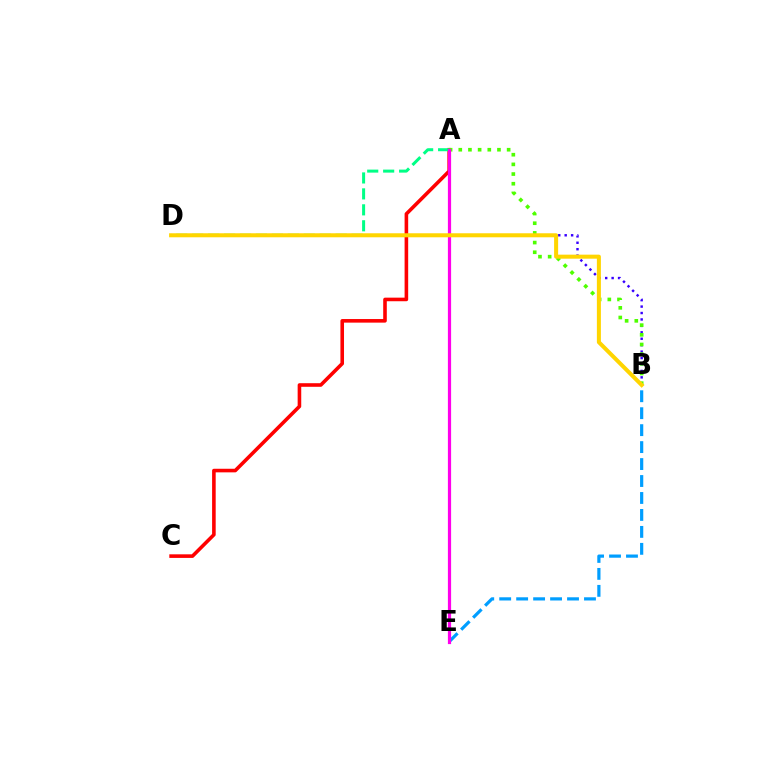{('B', 'D'): [{'color': '#3700ff', 'line_style': 'dotted', 'thickness': 1.75}, {'color': '#ffd500', 'line_style': 'solid', 'thickness': 2.9}], ('A', 'C'): [{'color': '#ff0000', 'line_style': 'solid', 'thickness': 2.59}], ('A', 'D'): [{'color': '#00ff86', 'line_style': 'dashed', 'thickness': 2.17}], ('B', 'E'): [{'color': '#009eff', 'line_style': 'dashed', 'thickness': 2.3}], ('A', 'B'): [{'color': '#4fff00', 'line_style': 'dotted', 'thickness': 2.63}], ('A', 'E'): [{'color': '#ff00ed', 'line_style': 'solid', 'thickness': 2.31}]}